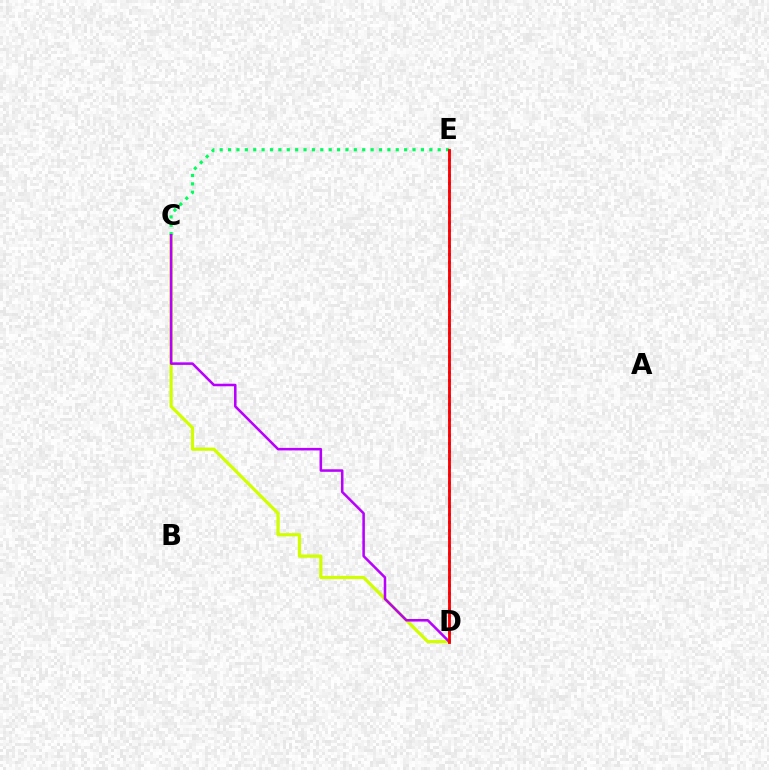{('C', 'D'): [{'color': '#d1ff00', 'line_style': 'solid', 'thickness': 2.3}, {'color': '#b900ff', 'line_style': 'solid', 'thickness': 1.83}], ('C', 'E'): [{'color': '#00ff5c', 'line_style': 'dotted', 'thickness': 2.28}], ('D', 'E'): [{'color': '#0074ff', 'line_style': 'dotted', 'thickness': 2.14}, {'color': '#ff0000', 'line_style': 'solid', 'thickness': 2.04}]}